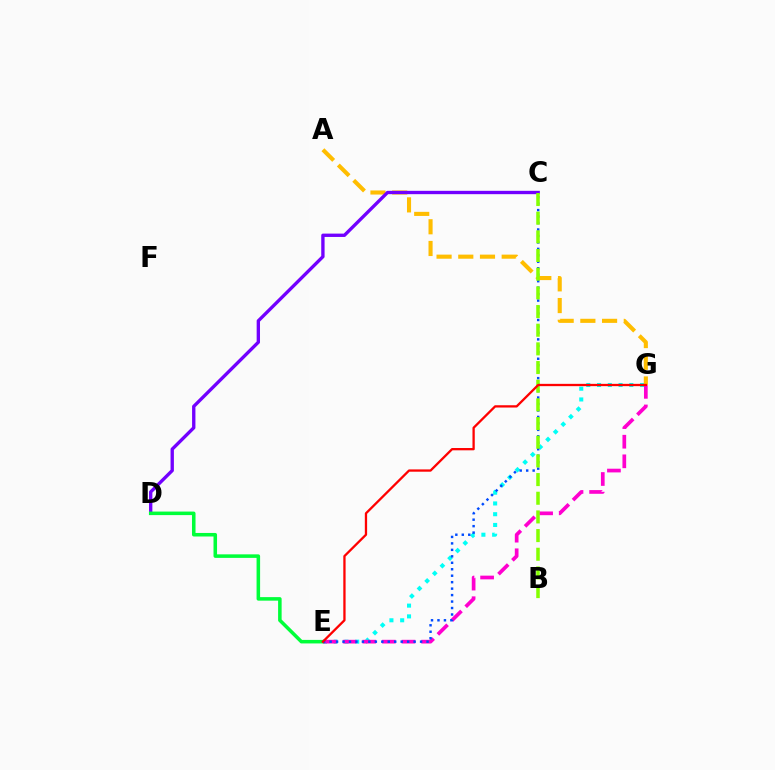{('E', 'G'): [{'color': '#00fff6', 'line_style': 'dotted', 'thickness': 2.92}, {'color': '#ff00cf', 'line_style': 'dashed', 'thickness': 2.66}, {'color': '#ff0000', 'line_style': 'solid', 'thickness': 1.65}], ('A', 'G'): [{'color': '#ffbd00', 'line_style': 'dashed', 'thickness': 2.95}], ('C', 'D'): [{'color': '#7200ff', 'line_style': 'solid', 'thickness': 2.41}], ('D', 'E'): [{'color': '#00ff39', 'line_style': 'solid', 'thickness': 2.55}], ('C', 'E'): [{'color': '#004bff', 'line_style': 'dotted', 'thickness': 1.76}], ('B', 'C'): [{'color': '#84ff00', 'line_style': 'dashed', 'thickness': 2.54}]}